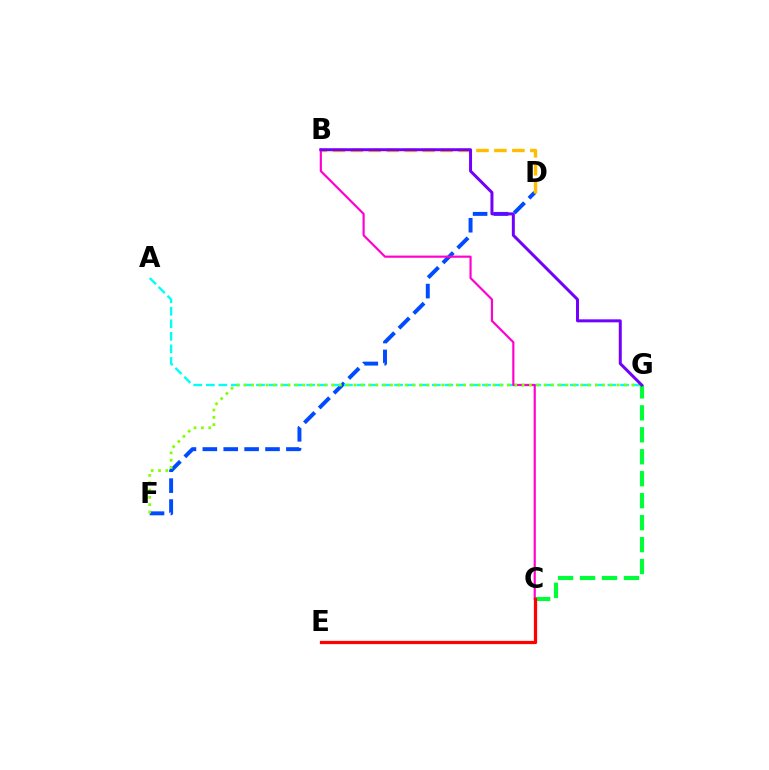{('D', 'F'): [{'color': '#004bff', 'line_style': 'dashed', 'thickness': 2.84}], ('A', 'G'): [{'color': '#00fff6', 'line_style': 'dashed', 'thickness': 1.71}], ('B', 'D'): [{'color': '#ffbd00', 'line_style': 'dashed', 'thickness': 2.44}], ('C', 'G'): [{'color': '#00ff39', 'line_style': 'dashed', 'thickness': 2.98}], ('B', 'C'): [{'color': '#ff00cf', 'line_style': 'solid', 'thickness': 1.56}], ('F', 'G'): [{'color': '#84ff00', 'line_style': 'dotted', 'thickness': 1.99}], ('C', 'E'): [{'color': '#ff0000', 'line_style': 'solid', 'thickness': 2.34}], ('B', 'G'): [{'color': '#7200ff', 'line_style': 'solid', 'thickness': 2.15}]}